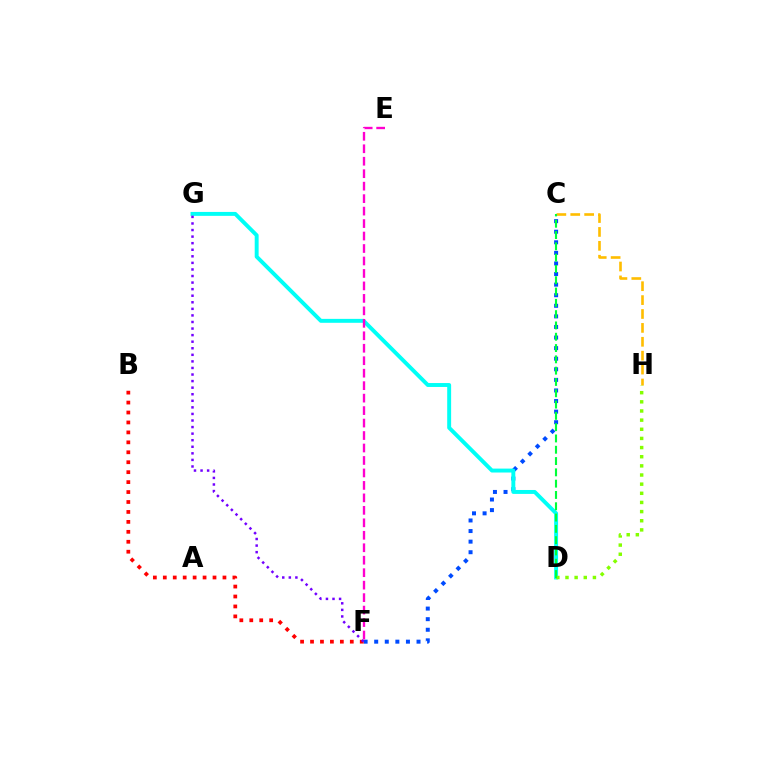{('C', 'F'): [{'color': '#004bff', 'line_style': 'dotted', 'thickness': 2.88}], ('D', 'G'): [{'color': '#00fff6', 'line_style': 'solid', 'thickness': 2.83}], ('C', 'H'): [{'color': '#ffbd00', 'line_style': 'dashed', 'thickness': 1.89}], ('B', 'F'): [{'color': '#ff0000', 'line_style': 'dotted', 'thickness': 2.7}], ('D', 'H'): [{'color': '#84ff00', 'line_style': 'dotted', 'thickness': 2.49}], ('E', 'F'): [{'color': '#ff00cf', 'line_style': 'dashed', 'thickness': 1.69}], ('C', 'D'): [{'color': '#00ff39', 'line_style': 'dashed', 'thickness': 1.54}], ('F', 'G'): [{'color': '#7200ff', 'line_style': 'dotted', 'thickness': 1.78}]}